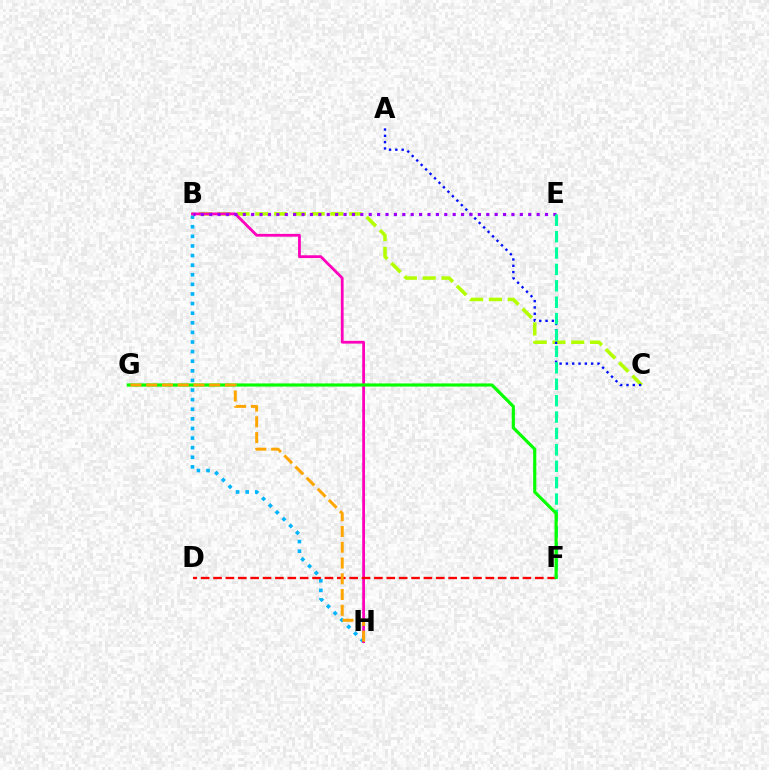{('B', 'H'): [{'color': '#00b5ff', 'line_style': 'dotted', 'thickness': 2.61}, {'color': '#ff00bd', 'line_style': 'solid', 'thickness': 2.01}], ('B', 'C'): [{'color': '#b3ff00', 'line_style': 'dashed', 'thickness': 2.55}], ('D', 'F'): [{'color': '#ff0000', 'line_style': 'dashed', 'thickness': 1.68}], ('A', 'C'): [{'color': '#0010ff', 'line_style': 'dotted', 'thickness': 1.71}], ('B', 'E'): [{'color': '#9b00ff', 'line_style': 'dotted', 'thickness': 2.28}], ('E', 'F'): [{'color': '#00ff9d', 'line_style': 'dashed', 'thickness': 2.23}], ('F', 'G'): [{'color': '#08ff00', 'line_style': 'solid', 'thickness': 2.27}], ('G', 'H'): [{'color': '#ffa500', 'line_style': 'dashed', 'thickness': 2.14}]}